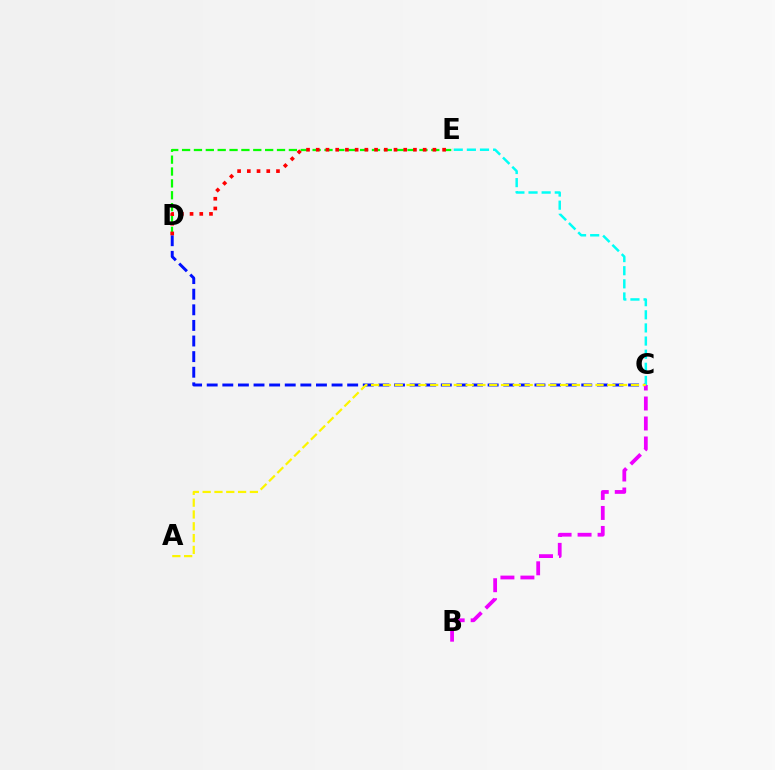{('C', 'D'): [{'color': '#0010ff', 'line_style': 'dashed', 'thickness': 2.12}], ('D', 'E'): [{'color': '#08ff00', 'line_style': 'dashed', 'thickness': 1.61}, {'color': '#ff0000', 'line_style': 'dotted', 'thickness': 2.64}], ('C', 'E'): [{'color': '#00fff6', 'line_style': 'dashed', 'thickness': 1.78}], ('B', 'C'): [{'color': '#ee00ff', 'line_style': 'dashed', 'thickness': 2.72}], ('A', 'C'): [{'color': '#fcf500', 'line_style': 'dashed', 'thickness': 1.6}]}